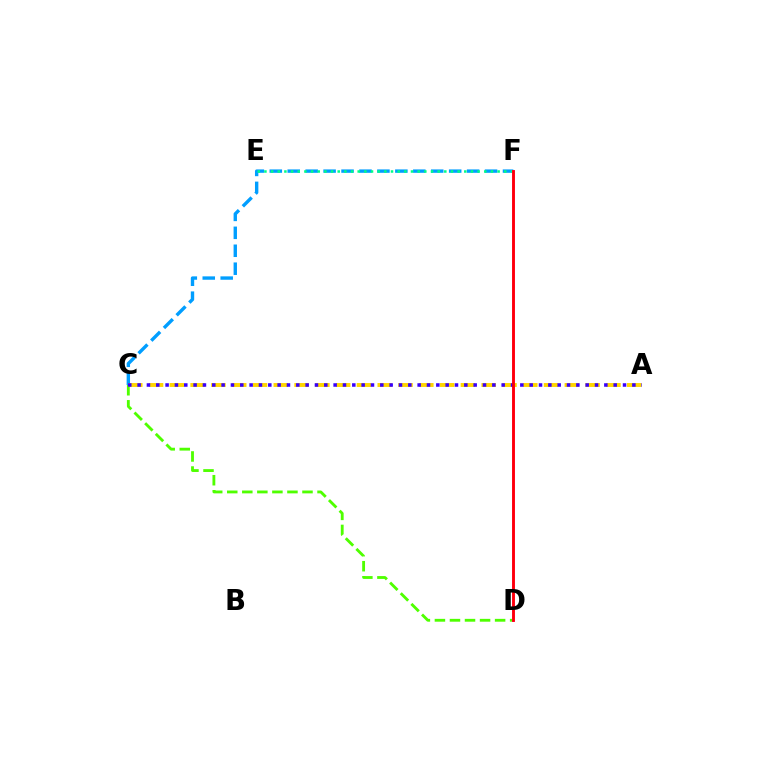{('C', 'F'): [{'color': '#009eff', 'line_style': 'dashed', 'thickness': 2.44}], ('C', 'D'): [{'color': '#4fff00', 'line_style': 'dashed', 'thickness': 2.04}], ('E', 'F'): [{'color': '#00ff86', 'line_style': 'dotted', 'thickness': 1.81}], ('A', 'C'): [{'color': '#ffd500', 'line_style': 'dashed', 'thickness': 2.82}, {'color': '#3700ff', 'line_style': 'dotted', 'thickness': 2.54}], ('D', 'F'): [{'color': '#ff00ed', 'line_style': 'solid', 'thickness': 1.92}, {'color': '#ff0000', 'line_style': 'solid', 'thickness': 1.98}]}